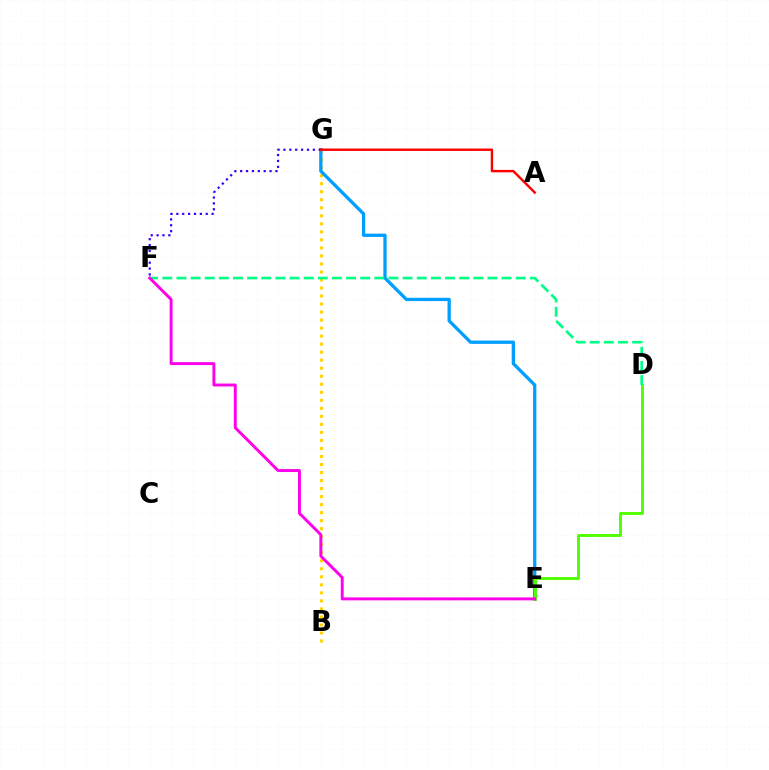{('B', 'G'): [{'color': '#ffd500', 'line_style': 'dotted', 'thickness': 2.18}], ('E', 'G'): [{'color': '#009eff', 'line_style': 'solid', 'thickness': 2.37}], ('F', 'G'): [{'color': '#3700ff', 'line_style': 'dotted', 'thickness': 1.6}], ('D', 'E'): [{'color': '#4fff00', 'line_style': 'solid', 'thickness': 2.09}], ('A', 'G'): [{'color': '#ff0000', 'line_style': 'solid', 'thickness': 1.75}], ('D', 'F'): [{'color': '#00ff86', 'line_style': 'dashed', 'thickness': 1.92}], ('E', 'F'): [{'color': '#ff00ed', 'line_style': 'solid', 'thickness': 2.11}]}